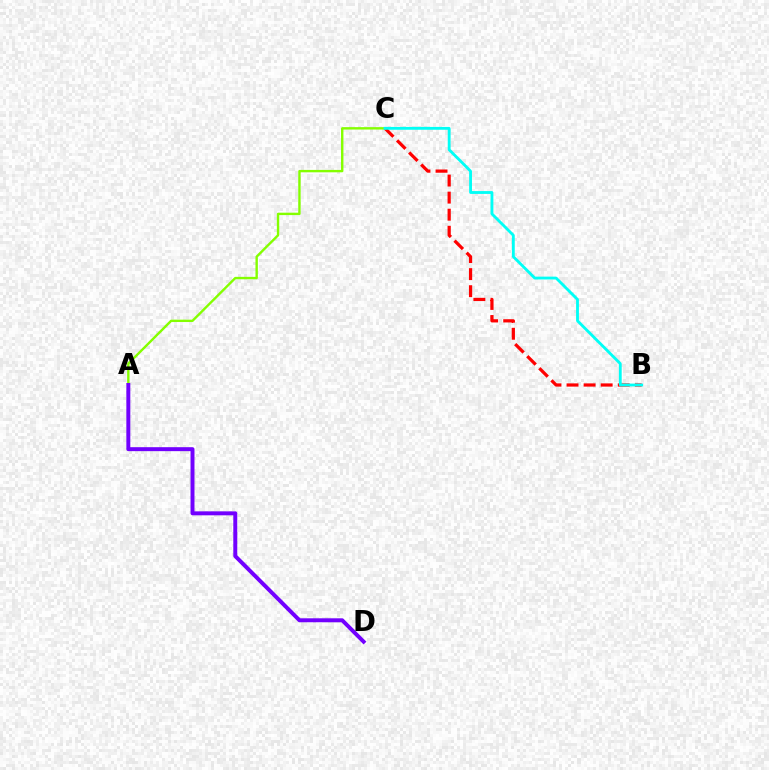{('B', 'C'): [{'color': '#ff0000', 'line_style': 'dashed', 'thickness': 2.32}, {'color': '#00fff6', 'line_style': 'solid', 'thickness': 2.04}], ('A', 'C'): [{'color': '#84ff00', 'line_style': 'solid', 'thickness': 1.73}], ('A', 'D'): [{'color': '#7200ff', 'line_style': 'solid', 'thickness': 2.85}]}